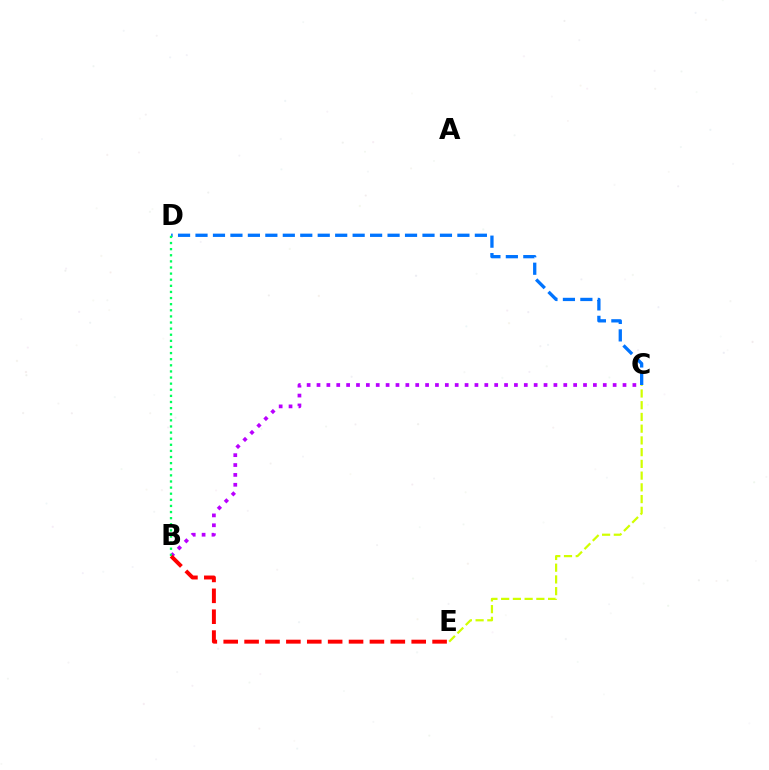{('C', 'D'): [{'color': '#0074ff', 'line_style': 'dashed', 'thickness': 2.37}], ('C', 'E'): [{'color': '#d1ff00', 'line_style': 'dashed', 'thickness': 1.59}], ('B', 'C'): [{'color': '#b900ff', 'line_style': 'dotted', 'thickness': 2.68}], ('B', 'D'): [{'color': '#00ff5c', 'line_style': 'dotted', 'thickness': 1.66}], ('B', 'E'): [{'color': '#ff0000', 'line_style': 'dashed', 'thickness': 2.84}]}